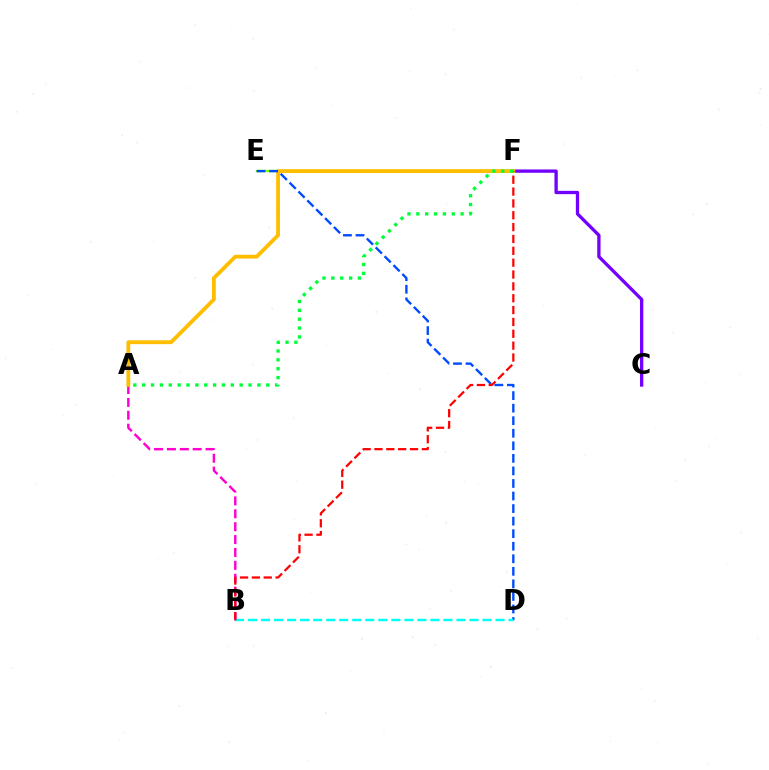{('E', 'F'): [{'color': '#84ff00', 'line_style': 'solid', 'thickness': 1.72}], ('C', 'F'): [{'color': '#7200ff', 'line_style': 'solid', 'thickness': 2.38}], ('A', 'B'): [{'color': '#ff00cf', 'line_style': 'dashed', 'thickness': 1.75}], ('A', 'F'): [{'color': '#ffbd00', 'line_style': 'solid', 'thickness': 2.74}, {'color': '#00ff39', 'line_style': 'dotted', 'thickness': 2.41}], ('D', 'E'): [{'color': '#004bff', 'line_style': 'dashed', 'thickness': 1.71}], ('B', 'D'): [{'color': '#00fff6', 'line_style': 'dashed', 'thickness': 1.77}], ('B', 'F'): [{'color': '#ff0000', 'line_style': 'dashed', 'thickness': 1.61}]}